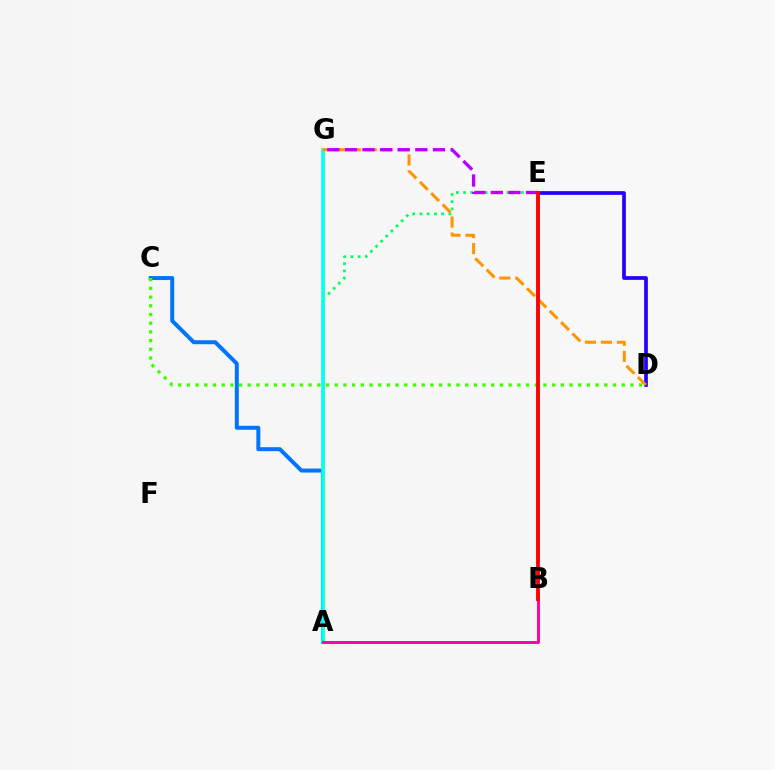{('D', 'E'): [{'color': '#2500ff', 'line_style': 'solid', 'thickness': 2.67}], ('A', 'C'): [{'color': '#0074ff', 'line_style': 'solid', 'thickness': 2.86}], ('A', 'E'): [{'color': '#00ff5c', 'line_style': 'dotted', 'thickness': 1.96}], ('C', 'D'): [{'color': '#3dff00', 'line_style': 'dotted', 'thickness': 2.36}], ('A', 'G'): [{'color': '#d1ff00', 'line_style': 'solid', 'thickness': 2.2}, {'color': '#00fff6', 'line_style': 'solid', 'thickness': 2.59}], ('D', 'G'): [{'color': '#ff9400', 'line_style': 'dashed', 'thickness': 2.18}], ('A', 'B'): [{'color': '#ff00ac', 'line_style': 'solid', 'thickness': 2.12}], ('E', 'G'): [{'color': '#b900ff', 'line_style': 'dashed', 'thickness': 2.39}], ('B', 'E'): [{'color': '#ff0000', 'line_style': 'solid', 'thickness': 2.79}]}